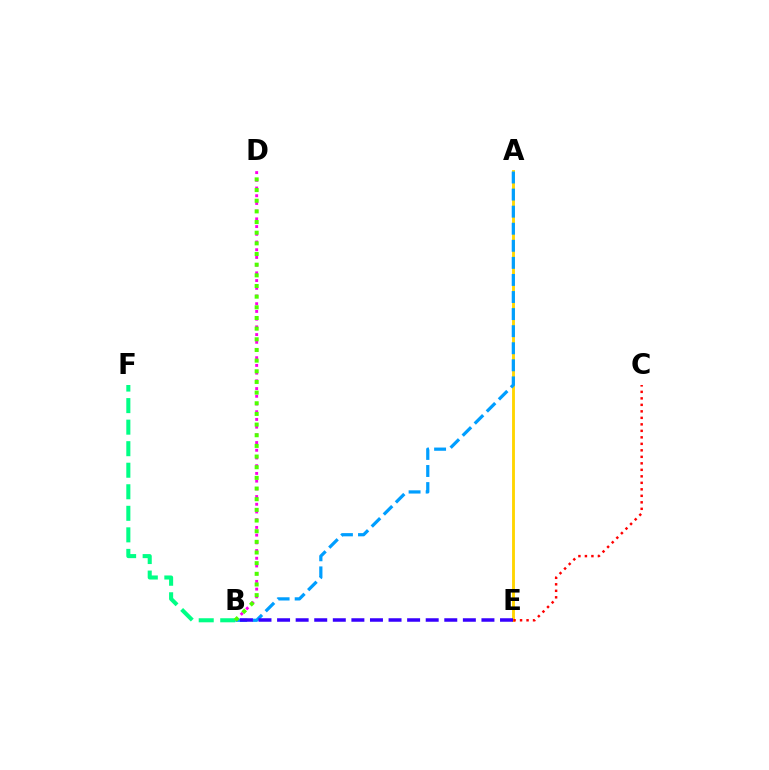{('A', 'E'): [{'color': '#ffd500', 'line_style': 'solid', 'thickness': 2.06}], ('A', 'B'): [{'color': '#009eff', 'line_style': 'dashed', 'thickness': 2.32}], ('B', 'D'): [{'color': '#ff00ed', 'line_style': 'dotted', 'thickness': 2.1}, {'color': '#4fff00', 'line_style': 'dotted', 'thickness': 2.9}], ('B', 'F'): [{'color': '#00ff86', 'line_style': 'dashed', 'thickness': 2.93}], ('C', 'E'): [{'color': '#ff0000', 'line_style': 'dotted', 'thickness': 1.77}], ('B', 'E'): [{'color': '#3700ff', 'line_style': 'dashed', 'thickness': 2.52}]}